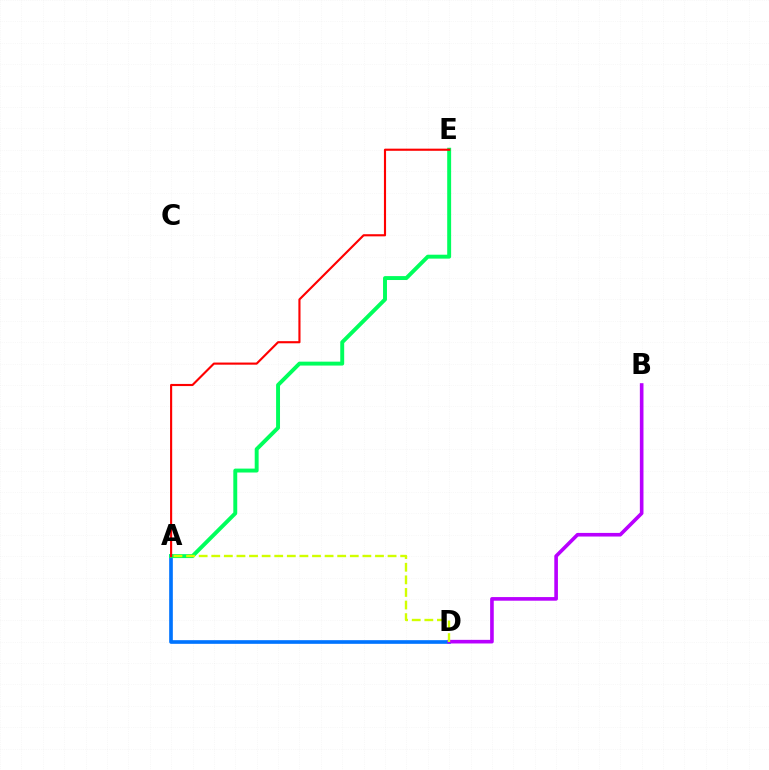{('A', 'D'): [{'color': '#0074ff', 'line_style': 'solid', 'thickness': 2.63}, {'color': '#d1ff00', 'line_style': 'dashed', 'thickness': 1.71}], ('B', 'D'): [{'color': '#b900ff', 'line_style': 'solid', 'thickness': 2.61}], ('A', 'E'): [{'color': '#00ff5c', 'line_style': 'solid', 'thickness': 2.82}, {'color': '#ff0000', 'line_style': 'solid', 'thickness': 1.53}]}